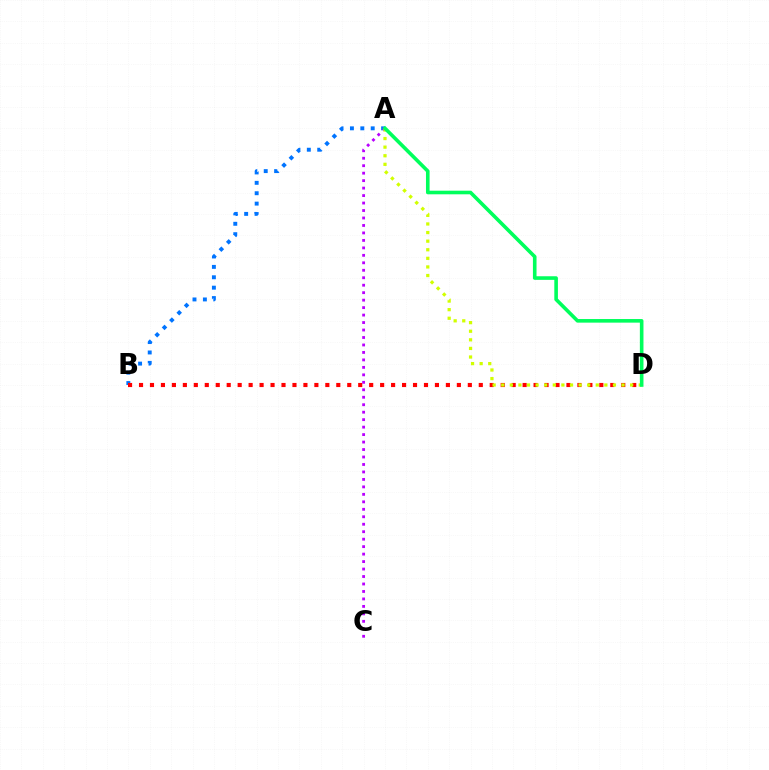{('A', 'B'): [{'color': '#0074ff', 'line_style': 'dotted', 'thickness': 2.82}], ('B', 'D'): [{'color': '#ff0000', 'line_style': 'dotted', 'thickness': 2.98}], ('A', 'C'): [{'color': '#b900ff', 'line_style': 'dotted', 'thickness': 2.03}], ('A', 'D'): [{'color': '#d1ff00', 'line_style': 'dotted', 'thickness': 2.34}, {'color': '#00ff5c', 'line_style': 'solid', 'thickness': 2.6}]}